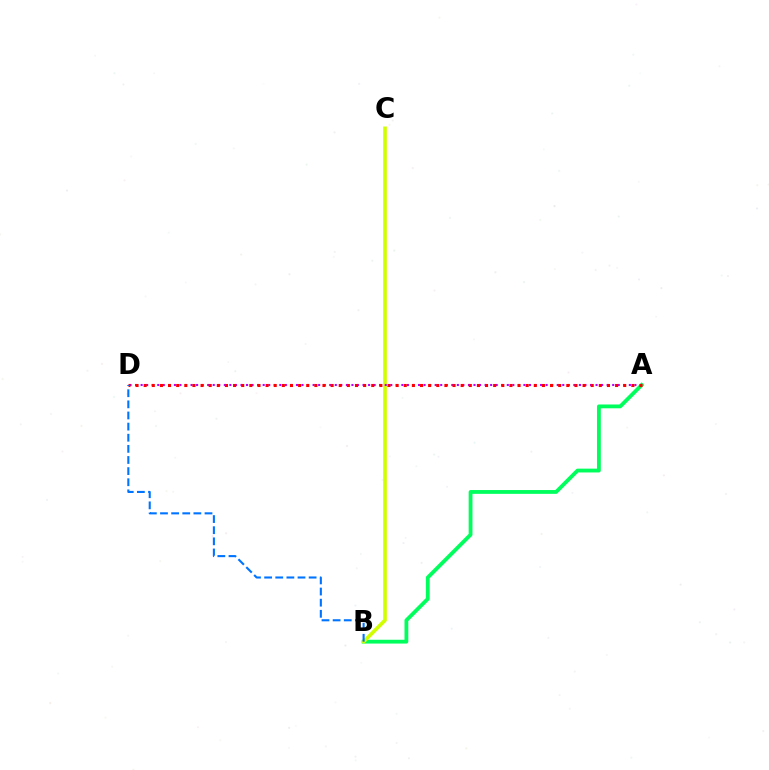{('A', 'B'): [{'color': '#00ff5c', 'line_style': 'solid', 'thickness': 2.74}], ('B', 'C'): [{'color': '#d1ff00', 'line_style': 'solid', 'thickness': 2.63}], ('A', 'D'): [{'color': '#b900ff', 'line_style': 'dotted', 'thickness': 1.51}, {'color': '#ff0000', 'line_style': 'dotted', 'thickness': 2.21}], ('B', 'D'): [{'color': '#0074ff', 'line_style': 'dashed', 'thickness': 1.51}]}